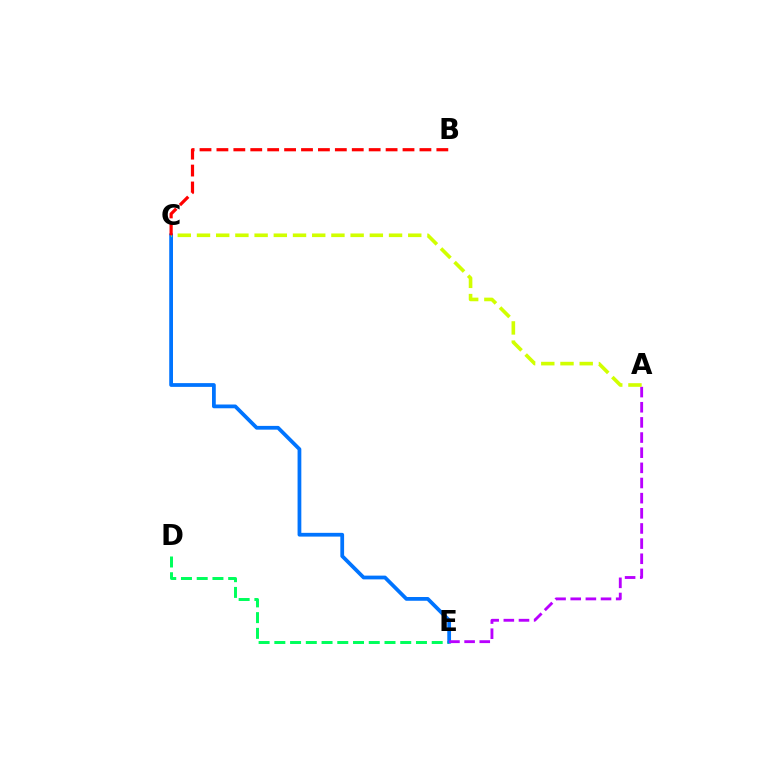{('D', 'E'): [{'color': '#00ff5c', 'line_style': 'dashed', 'thickness': 2.14}], ('C', 'E'): [{'color': '#0074ff', 'line_style': 'solid', 'thickness': 2.71}], ('A', 'E'): [{'color': '#b900ff', 'line_style': 'dashed', 'thickness': 2.06}], ('A', 'C'): [{'color': '#d1ff00', 'line_style': 'dashed', 'thickness': 2.61}], ('B', 'C'): [{'color': '#ff0000', 'line_style': 'dashed', 'thickness': 2.3}]}